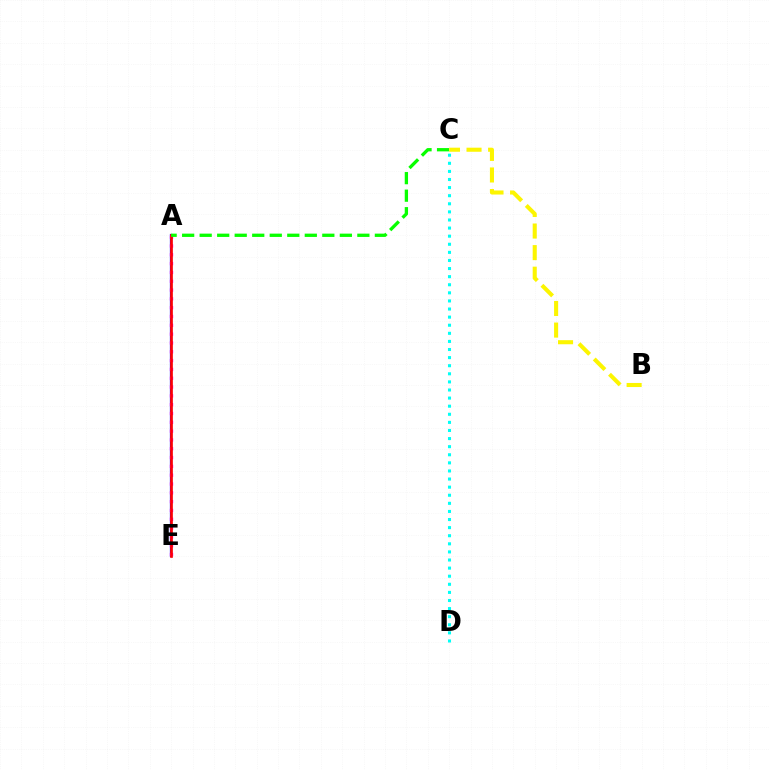{('A', 'E'): [{'color': '#0010ff', 'line_style': 'solid', 'thickness': 1.62}, {'color': '#ee00ff', 'line_style': 'dotted', 'thickness': 2.4}, {'color': '#ff0000', 'line_style': 'solid', 'thickness': 1.92}], ('C', 'D'): [{'color': '#00fff6', 'line_style': 'dotted', 'thickness': 2.2}], ('A', 'C'): [{'color': '#08ff00', 'line_style': 'dashed', 'thickness': 2.38}], ('B', 'C'): [{'color': '#fcf500', 'line_style': 'dashed', 'thickness': 2.93}]}